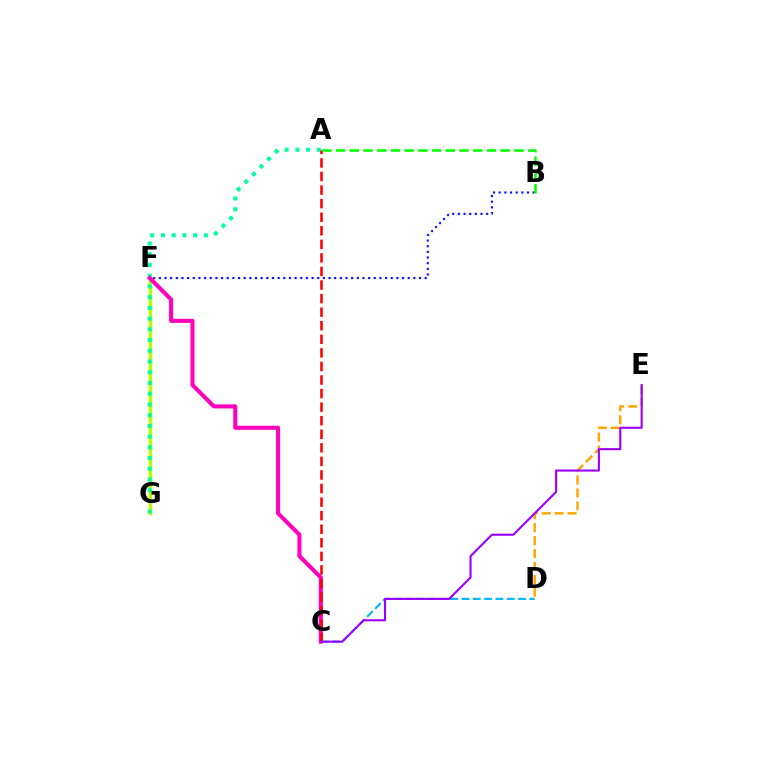{('F', 'G'): [{'color': '#b3ff00', 'line_style': 'solid', 'thickness': 2.46}], ('A', 'G'): [{'color': '#00ff9d', 'line_style': 'dotted', 'thickness': 2.91}], ('B', 'F'): [{'color': '#0010ff', 'line_style': 'dotted', 'thickness': 1.54}], ('D', 'E'): [{'color': '#ffa500', 'line_style': 'dashed', 'thickness': 1.76}], ('C', 'F'): [{'color': '#ff00bd', 'line_style': 'solid', 'thickness': 2.93}], ('C', 'D'): [{'color': '#00b5ff', 'line_style': 'dashed', 'thickness': 1.54}], ('A', 'C'): [{'color': '#ff0000', 'line_style': 'dashed', 'thickness': 1.84}], ('C', 'E'): [{'color': '#9b00ff', 'line_style': 'solid', 'thickness': 1.51}], ('A', 'B'): [{'color': '#08ff00', 'line_style': 'dashed', 'thickness': 1.86}]}